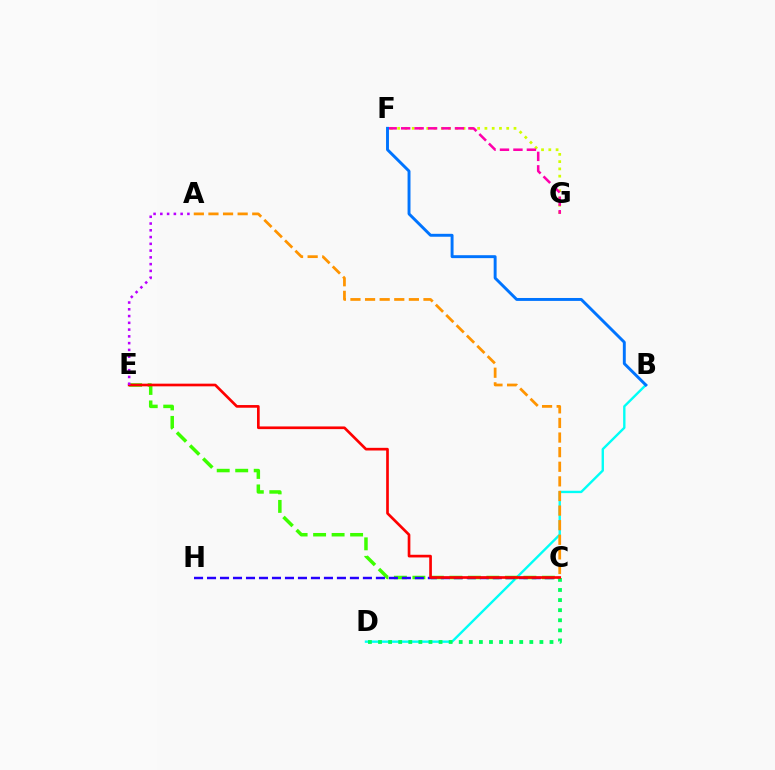{('F', 'G'): [{'color': '#d1ff00', 'line_style': 'dotted', 'thickness': 1.98}, {'color': '#ff00ac', 'line_style': 'dashed', 'thickness': 1.83}], ('B', 'D'): [{'color': '#00fff6', 'line_style': 'solid', 'thickness': 1.71}], ('C', 'E'): [{'color': '#3dff00', 'line_style': 'dashed', 'thickness': 2.51}, {'color': '#ff0000', 'line_style': 'solid', 'thickness': 1.93}], ('C', 'H'): [{'color': '#2500ff', 'line_style': 'dashed', 'thickness': 1.76}], ('A', 'C'): [{'color': '#ff9400', 'line_style': 'dashed', 'thickness': 1.98}], ('C', 'D'): [{'color': '#00ff5c', 'line_style': 'dotted', 'thickness': 2.74}], ('A', 'E'): [{'color': '#b900ff', 'line_style': 'dotted', 'thickness': 1.84}], ('B', 'F'): [{'color': '#0074ff', 'line_style': 'solid', 'thickness': 2.11}]}